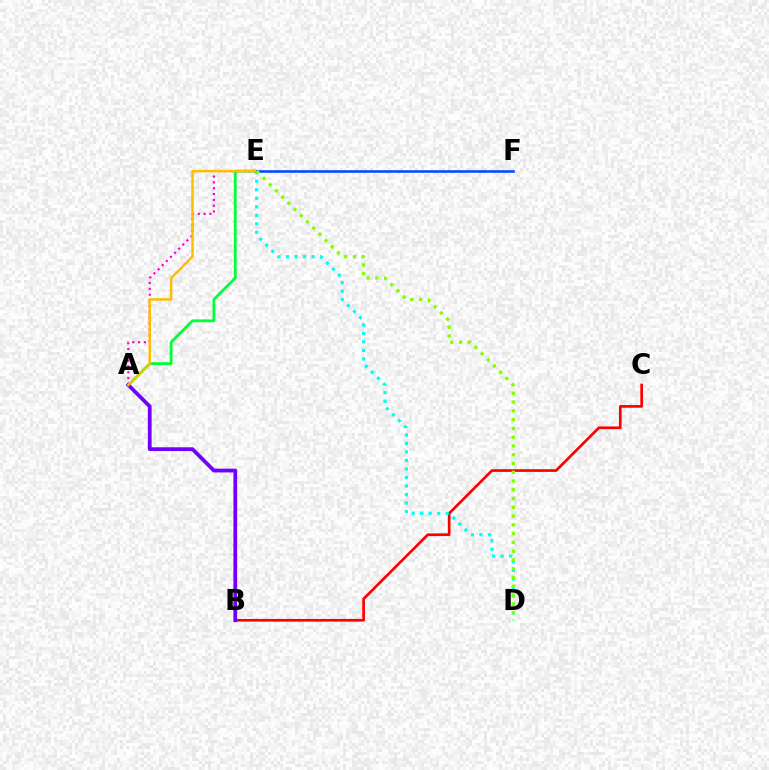{('A', 'E'): [{'color': '#00ff39', 'line_style': 'solid', 'thickness': 2.0}, {'color': '#ff00cf', 'line_style': 'dotted', 'thickness': 1.58}, {'color': '#ffbd00', 'line_style': 'solid', 'thickness': 1.77}], ('B', 'C'): [{'color': '#ff0000', 'line_style': 'solid', 'thickness': 1.94}], ('A', 'B'): [{'color': '#7200ff', 'line_style': 'solid', 'thickness': 2.72}], ('D', 'E'): [{'color': '#00fff6', 'line_style': 'dotted', 'thickness': 2.31}, {'color': '#84ff00', 'line_style': 'dotted', 'thickness': 2.38}], ('E', 'F'): [{'color': '#004bff', 'line_style': 'solid', 'thickness': 1.86}]}